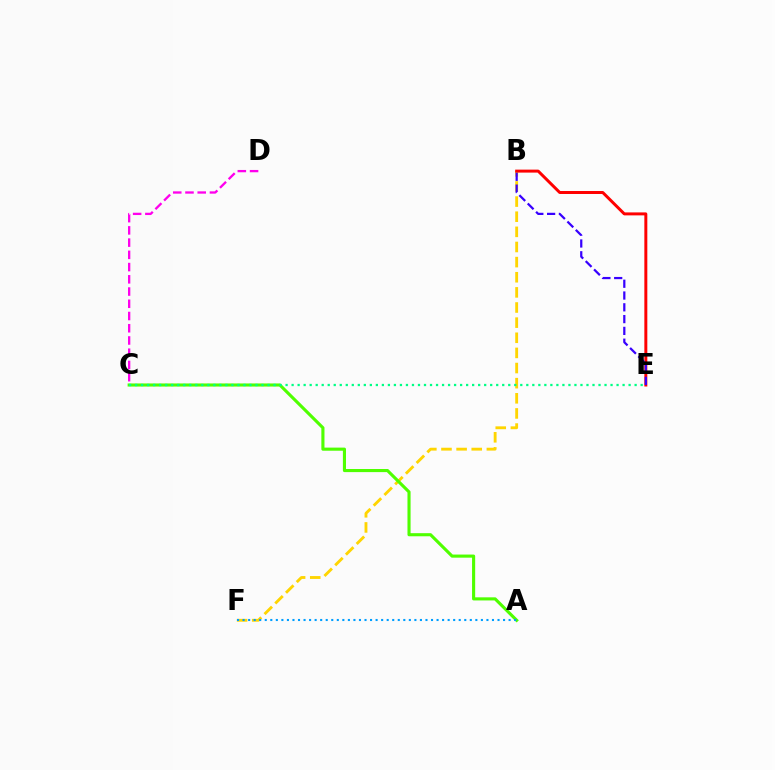{('B', 'F'): [{'color': '#ffd500', 'line_style': 'dashed', 'thickness': 2.06}], ('C', 'D'): [{'color': '#ff00ed', 'line_style': 'dashed', 'thickness': 1.66}], ('A', 'C'): [{'color': '#4fff00', 'line_style': 'solid', 'thickness': 2.24}], ('B', 'E'): [{'color': '#ff0000', 'line_style': 'solid', 'thickness': 2.14}, {'color': '#3700ff', 'line_style': 'dashed', 'thickness': 1.6}], ('A', 'F'): [{'color': '#009eff', 'line_style': 'dotted', 'thickness': 1.51}], ('C', 'E'): [{'color': '#00ff86', 'line_style': 'dotted', 'thickness': 1.64}]}